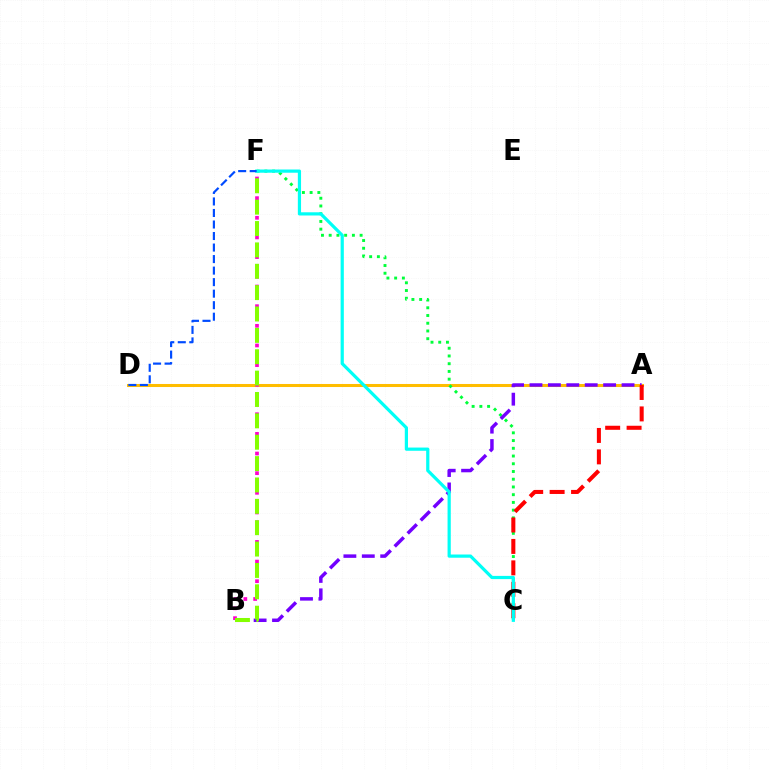{('A', 'D'): [{'color': '#ffbd00', 'line_style': 'solid', 'thickness': 2.18}], ('C', 'F'): [{'color': '#00ff39', 'line_style': 'dotted', 'thickness': 2.1}, {'color': '#00fff6', 'line_style': 'solid', 'thickness': 2.31}], ('A', 'B'): [{'color': '#7200ff', 'line_style': 'dashed', 'thickness': 2.5}], ('B', 'F'): [{'color': '#ff00cf', 'line_style': 'dotted', 'thickness': 2.67}, {'color': '#84ff00', 'line_style': 'dashed', 'thickness': 2.9}], ('A', 'C'): [{'color': '#ff0000', 'line_style': 'dashed', 'thickness': 2.91}], ('D', 'F'): [{'color': '#004bff', 'line_style': 'dashed', 'thickness': 1.57}]}